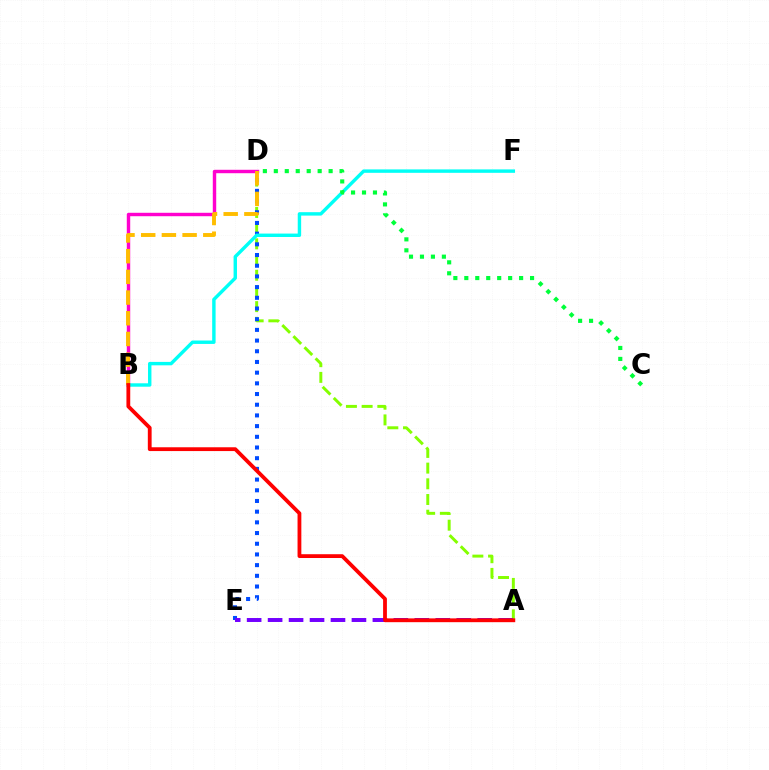{('A', 'D'): [{'color': '#84ff00', 'line_style': 'dashed', 'thickness': 2.13}], ('B', 'D'): [{'color': '#ff00cf', 'line_style': 'solid', 'thickness': 2.46}, {'color': '#ffbd00', 'line_style': 'dashed', 'thickness': 2.81}], ('D', 'E'): [{'color': '#004bff', 'line_style': 'dotted', 'thickness': 2.91}], ('B', 'F'): [{'color': '#00fff6', 'line_style': 'solid', 'thickness': 2.46}], ('A', 'E'): [{'color': '#7200ff', 'line_style': 'dashed', 'thickness': 2.85}], ('A', 'B'): [{'color': '#ff0000', 'line_style': 'solid', 'thickness': 2.74}], ('C', 'D'): [{'color': '#00ff39', 'line_style': 'dotted', 'thickness': 2.98}]}